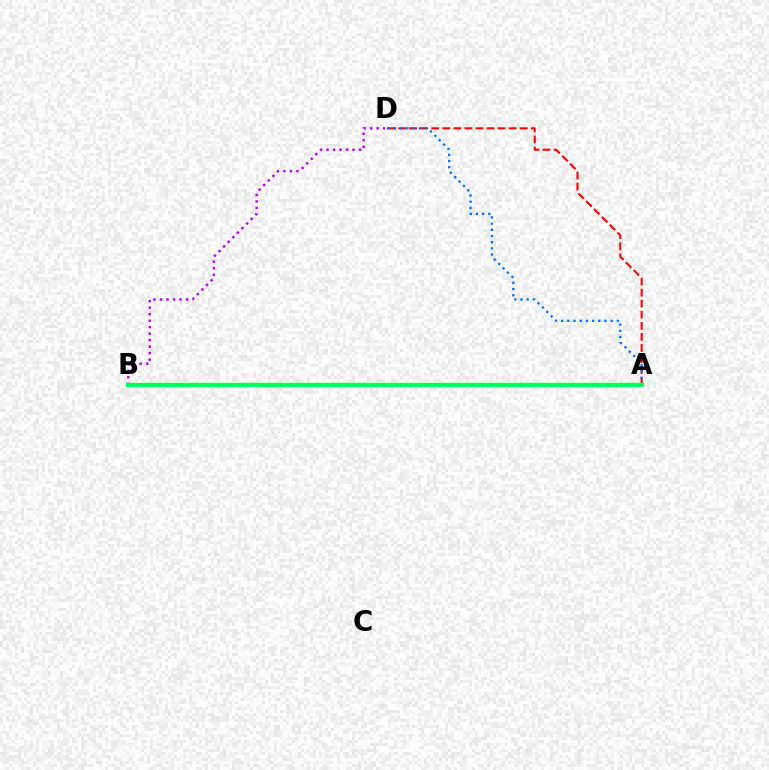{('A', 'D'): [{'color': '#ff0000', 'line_style': 'dashed', 'thickness': 1.5}, {'color': '#0074ff', 'line_style': 'dotted', 'thickness': 1.68}], ('A', 'B'): [{'color': '#d1ff00', 'line_style': 'dashed', 'thickness': 2.91}, {'color': '#00ff5c', 'line_style': 'solid', 'thickness': 2.98}], ('B', 'D'): [{'color': '#b900ff', 'line_style': 'dotted', 'thickness': 1.77}]}